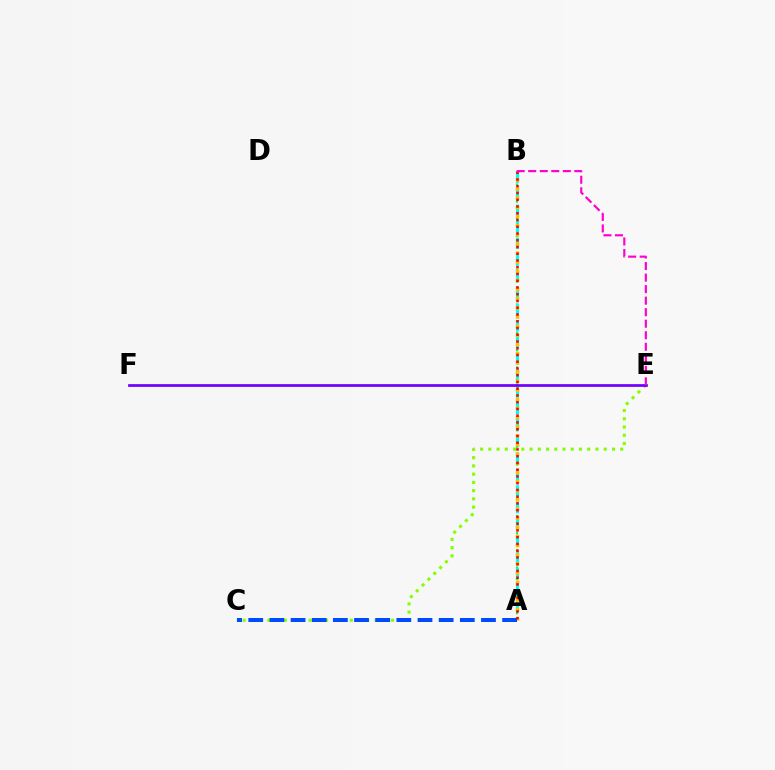{('A', 'B'): [{'color': '#00ff39', 'line_style': 'dotted', 'thickness': 1.55}, {'color': '#00fff6', 'line_style': 'dashed', 'thickness': 2.24}, {'color': '#ffbd00', 'line_style': 'dotted', 'thickness': 2.48}, {'color': '#ff0000', 'line_style': 'dotted', 'thickness': 1.83}], ('C', 'E'): [{'color': '#84ff00', 'line_style': 'dotted', 'thickness': 2.24}], ('E', 'F'): [{'color': '#7200ff', 'line_style': 'solid', 'thickness': 1.97}], ('A', 'C'): [{'color': '#004bff', 'line_style': 'dashed', 'thickness': 2.87}], ('B', 'E'): [{'color': '#ff00cf', 'line_style': 'dashed', 'thickness': 1.57}]}